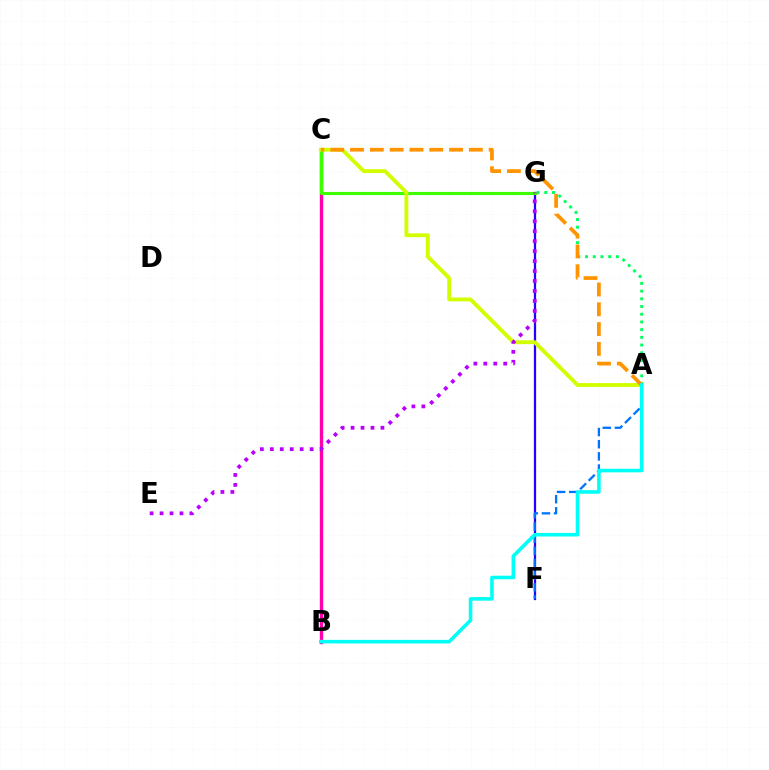{('F', 'G'): [{'color': '#2500ff', 'line_style': 'solid', 'thickness': 1.63}], ('B', 'C'): [{'color': '#ff0000', 'line_style': 'dashed', 'thickness': 1.8}, {'color': '#ff00ac', 'line_style': 'solid', 'thickness': 2.42}], ('A', 'F'): [{'color': '#0074ff', 'line_style': 'dashed', 'thickness': 1.65}], ('A', 'G'): [{'color': '#00ff5c', 'line_style': 'dotted', 'thickness': 2.09}], ('C', 'G'): [{'color': '#3dff00', 'line_style': 'solid', 'thickness': 2.24}], ('A', 'C'): [{'color': '#d1ff00', 'line_style': 'solid', 'thickness': 2.78}, {'color': '#ff9400', 'line_style': 'dashed', 'thickness': 2.69}], ('A', 'B'): [{'color': '#00fff6', 'line_style': 'solid', 'thickness': 2.58}], ('E', 'G'): [{'color': '#b900ff', 'line_style': 'dotted', 'thickness': 2.71}]}